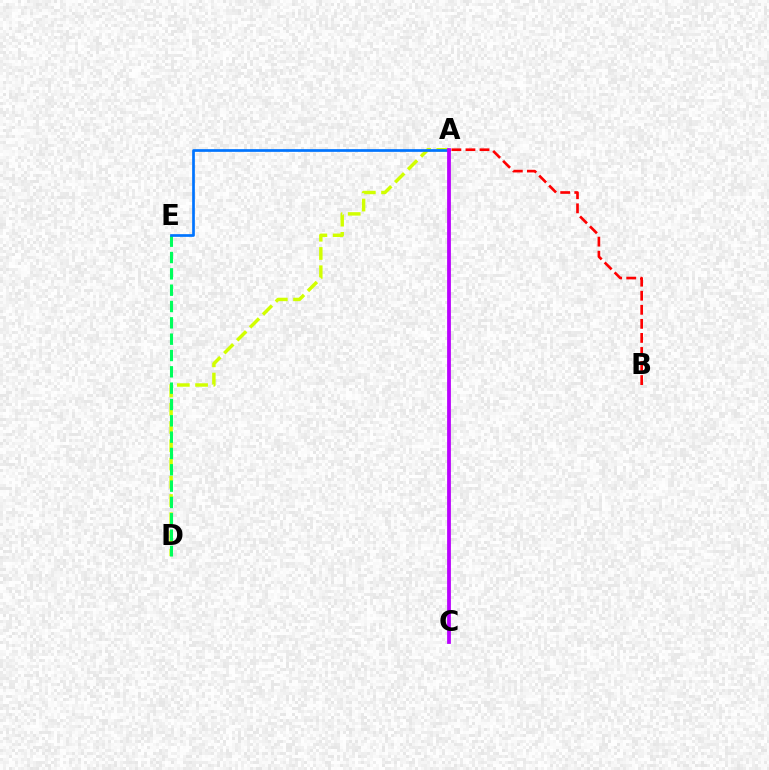{('A', 'D'): [{'color': '#d1ff00', 'line_style': 'dashed', 'thickness': 2.48}], ('D', 'E'): [{'color': '#00ff5c', 'line_style': 'dashed', 'thickness': 2.22}], ('A', 'E'): [{'color': '#0074ff', 'line_style': 'solid', 'thickness': 1.94}], ('A', 'C'): [{'color': '#b900ff', 'line_style': 'solid', 'thickness': 2.72}], ('A', 'B'): [{'color': '#ff0000', 'line_style': 'dashed', 'thickness': 1.91}]}